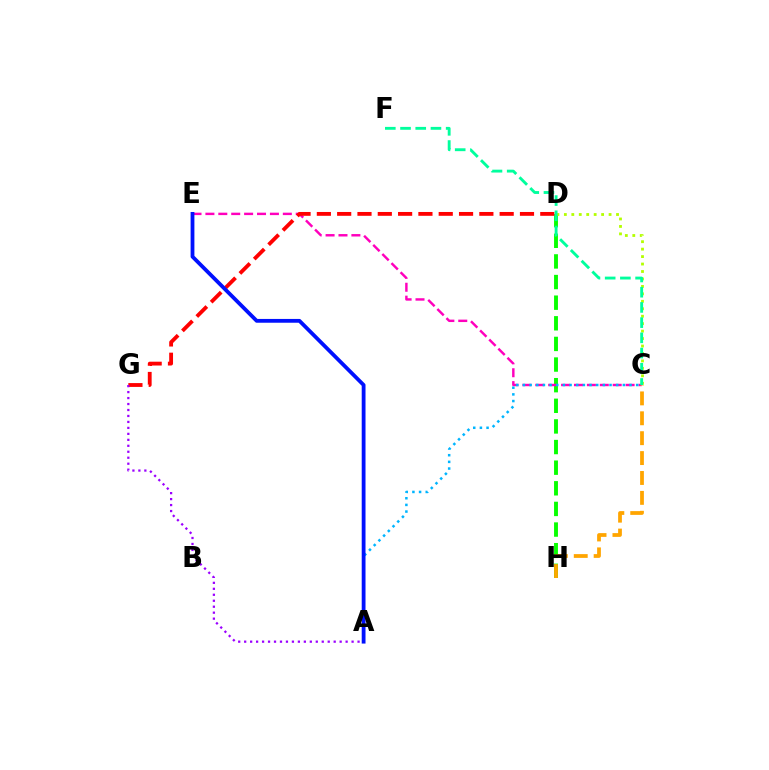{('D', 'H'): [{'color': '#08ff00', 'line_style': 'dashed', 'thickness': 2.8}], ('C', 'E'): [{'color': '#ff00bd', 'line_style': 'dashed', 'thickness': 1.75}], ('C', 'D'): [{'color': '#b3ff00', 'line_style': 'dotted', 'thickness': 2.02}], ('D', 'G'): [{'color': '#ff0000', 'line_style': 'dashed', 'thickness': 2.76}], ('C', 'F'): [{'color': '#00ff9d', 'line_style': 'dashed', 'thickness': 2.07}], ('A', 'G'): [{'color': '#9b00ff', 'line_style': 'dotted', 'thickness': 1.62}], ('A', 'C'): [{'color': '#00b5ff', 'line_style': 'dotted', 'thickness': 1.81}], ('A', 'E'): [{'color': '#0010ff', 'line_style': 'solid', 'thickness': 2.74}], ('C', 'H'): [{'color': '#ffa500', 'line_style': 'dashed', 'thickness': 2.7}]}